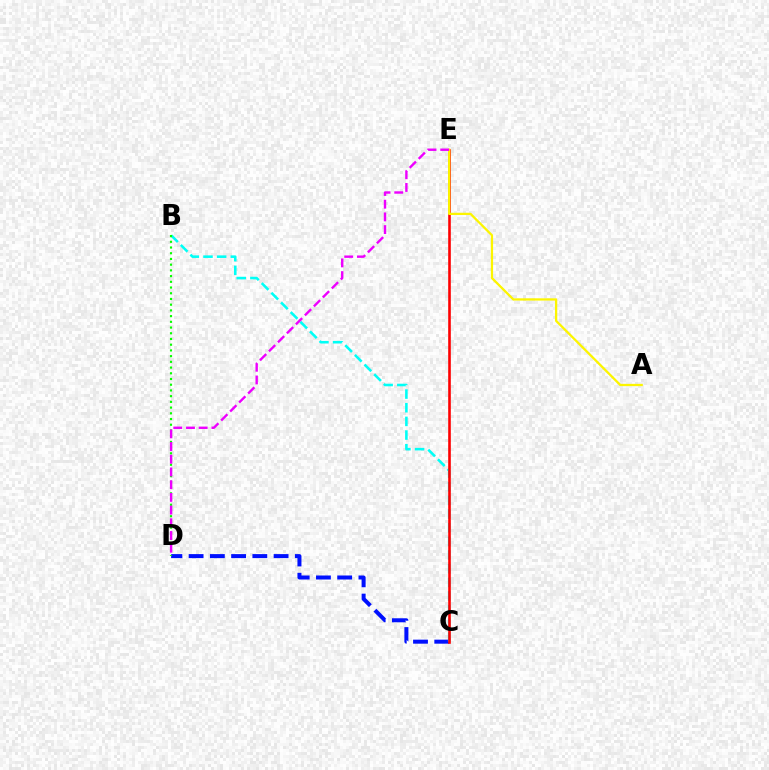{('C', 'D'): [{'color': '#0010ff', 'line_style': 'dashed', 'thickness': 2.89}], ('B', 'C'): [{'color': '#00fff6', 'line_style': 'dashed', 'thickness': 1.86}], ('C', 'E'): [{'color': '#ff0000', 'line_style': 'solid', 'thickness': 1.88}], ('B', 'D'): [{'color': '#08ff00', 'line_style': 'dotted', 'thickness': 1.55}], ('A', 'E'): [{'color': '#fcf500', 'line_style': 'solid', 'thickness': 1.64}], ('D', 'E'): [{'color': '#ee00ff', 'line_style': 'dashed', 'thickness': 1.73}]}